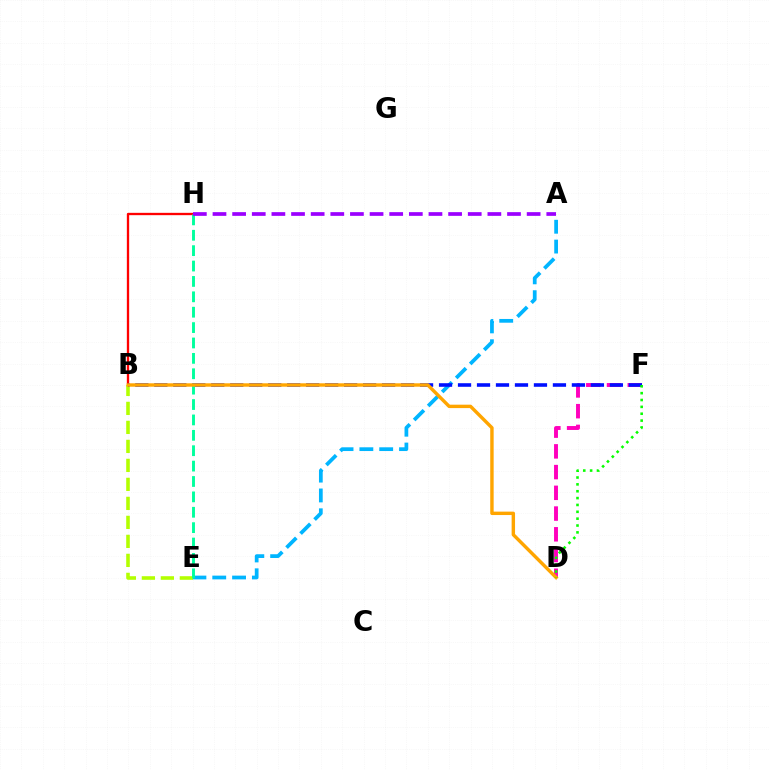{('B', 'H'): [{'color': '#ff0000', 'line_style': 'solid', 'thickness': 1.67}], ('A', 'E'): [{'color': '#00b5ff', 'line_style': 'dashed', 'thickness': 2.69}], ('B', 'E'): [{'color': '#b3ff00', 'line_style': 'dashed', 'thickness': 2.58}], ('D', 'F'): [{'color': '#ff00bd', 'line_style': 'dashed', 'thickness': 2.82}, {'color': '#08ff00', 'line_style': 'dotted', 'thickness': 1.86}], ('B', 'F'): [{'color': '#0010ff', 'line_style': 'dashed', 'thickness': 2.58}], ('E', 'H'): [{'color': '#00ff9d', 'line_style': 'dashed', 'thickness': 2.09}], ('B', 'D'): [{'color': '#ffa500', 'line_style': 'solid', 'thickness': 2.46}], ('A', 'H'): [{'color': '#9b00ff', 'line_style': 'dashed', 'thickness': 2.67}]}